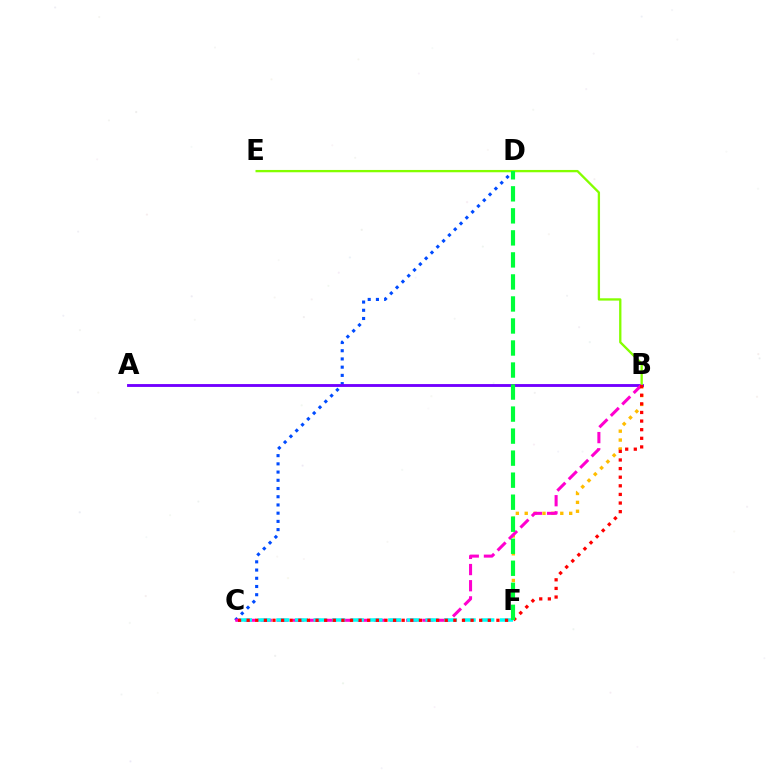{('C', 'D'): [{'color': '#004bff', 'line_style': 'dotted', 'thickness': 2.23}], ('B', 'F'): [{'color': '#ffbd00', 'line_style': 'dotted', 'thickness': 2.42}], ('A', 'B'): [{'color': '#7200ff', 'line_style': 'solid', 'thickness': 2.07}], ('B', 'E'): [{'color': '#84ff00', 'line_style': 'solid', 'thickness': 1.66}], ('B', 'C'): [{'color': '#ff00cf', 'line_style': 'dashed', 'thickness': 2.2}, {'color': '#ff0000', 'line_style': 'dotted', 'thickness': 2.34}], ('C', 'F'): [{'color': '#00fff6', 'line_style': 'dashed', 'thickness': 2.53}], ('D', 'F'): [{'color': '#00ff39', 'line_style': 'dashed', 'thickness': 2.99}]}